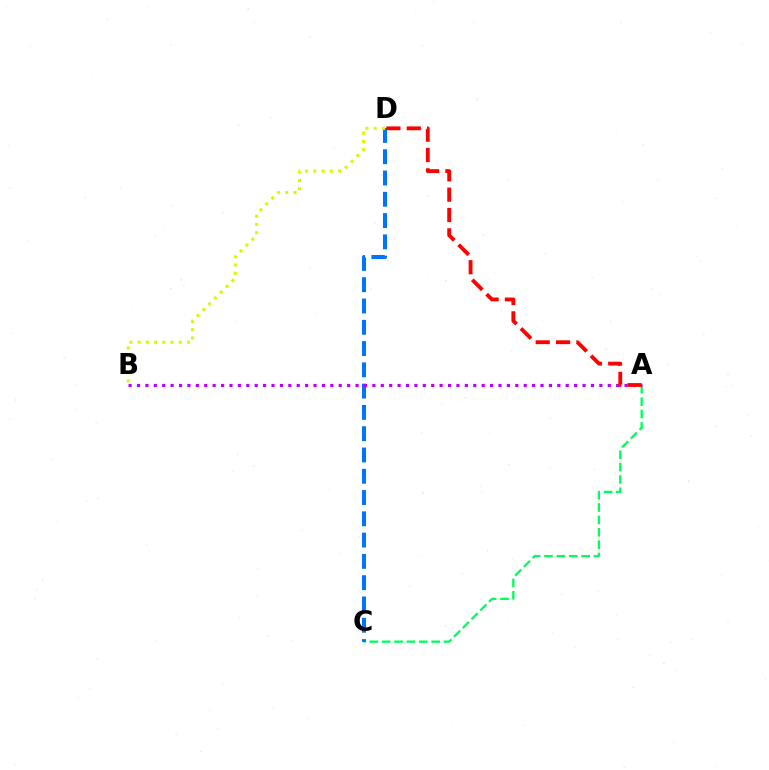{('A', 'C'): [{'color': '#00ff5c', 'line_style': 'dashed', 'thickness': 1.68}], ('C', 'D'): [{'color': '#0074ff', 'line_style': 'dashed', 'thickness': 2.89}], ('B', 'D'): [{'color': '#d1ff00', 'line_style': 'dotted', 'thickness': 2.24}], ('A', 'B'): [{'color': '#b900ff', 'line_style': 'dotted', 'thickness': 2.28}], ('A', 'D'): [{'color': '#ff0000', 'line_style': 'dashed', 'thickness': 2.76}]}